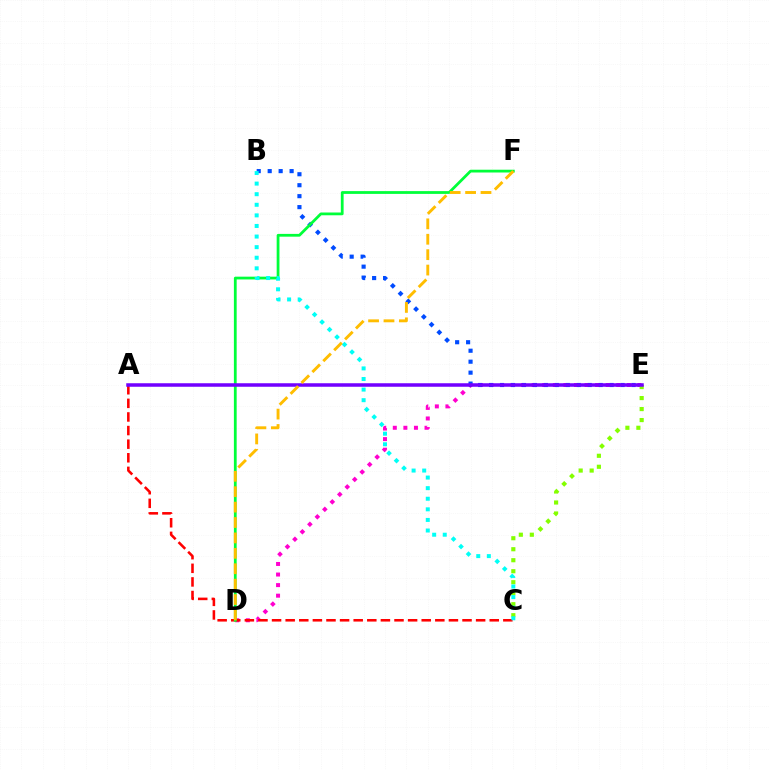{('D', 'E'): [{'color': '#ff00cf', 'line_style': 'dotted', 'thickness': 2.87}], ('A', 'C'): [{'color': '#ff0000', 'line_style': 'dashed', 'thickness': 1.85}], ('B', 'E'): [{'color': '#004bff', 'line_style': 'dotted', 'thickness': 2.98}], ('C', 'E'): [{'color': '#84ff00', 'line_style': 'dotted', 'thickness': 2.99}], ('D', 'F'): [{'color': '#00ff39', 'line_style': 'solid', 'thickness': 2.0}, {'color': '#ffbd00', 'line_style': 'dashed', 'thickness': 2.09}], ('B', 'C'): [{'color': '#00fff6', 'line_style': 'dotted', 'thickness': 2.88}], ('A', 'E'): [{'color': '#7200ff', 'line_style': 'solid', 'thickness': 2.53}]}